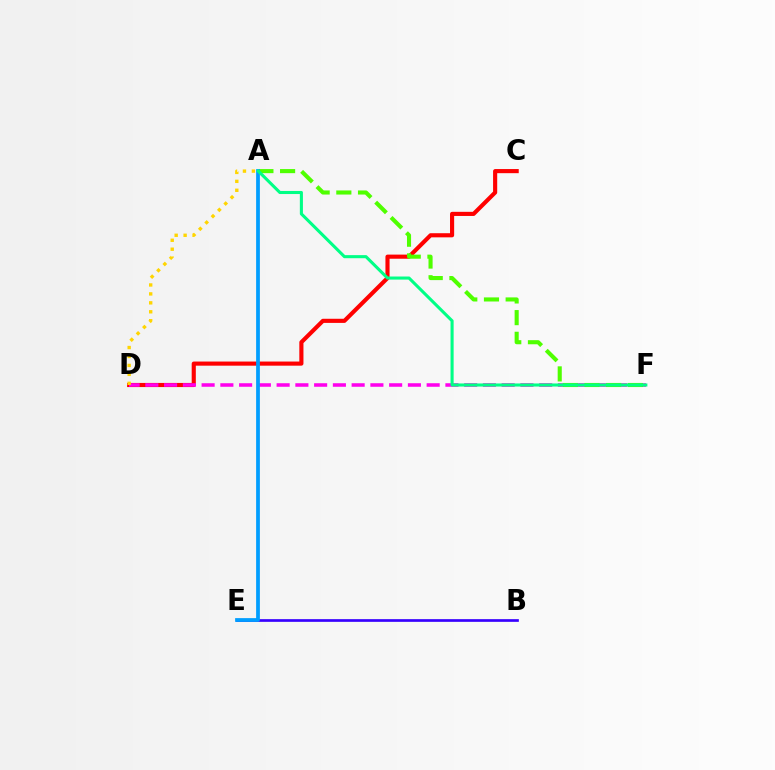{('B', 'E'): [{'color': '#3700ff', 'line_style': 'solid', 'thickness': 1.93}], ('C', 'D'): [{'color': '#ff0000', 'line_style': 'solid', 'thickness': 2.97}], ('D', 'F'): [{'color': '#ff00ed', 'line_style': 'dashed', 'thickness': 2.55}], ('A', 'F'): [{'color': '#4fff00', 'line_style': 'dashed', 'thickness': 2.95}, {'color': '#00ff86', 'line_style': 'solid', 'thickness': 2.22}], ('A', 'E'): [{'color': '#009eff', 'line_style': 'solid', 'thickness': 2.7}], ('A', 'D'): [{'color': '#ffd500', 'line_style': 'dotted', 'thickness': 2.43}]}